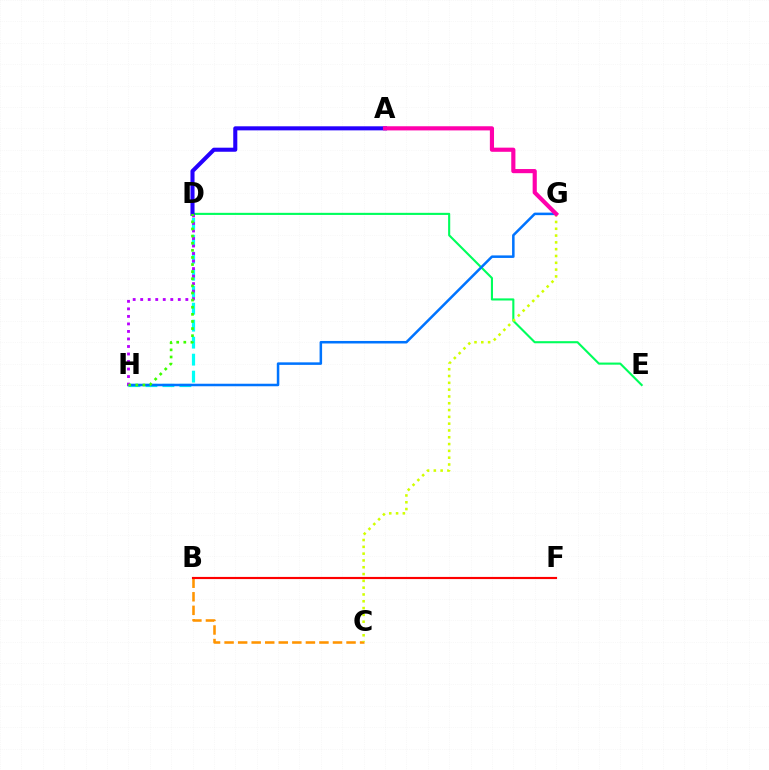{('D', 'E'): [{'color': '#00ff5c', 'line_style': 'solid', 'thickness': 1.52}], ('D', 'H'): [{'color': '#00fff6', 'line_style': 'dashed', 'thickness': 2.31}, {'color': '#b900ff', 'line_style': 'dotted', 'thickness': 2.04}, {'color': '#3dff00', 'line_style': 'dotted', 'thickness': 1.93}], ('G', 'H'): [{'color': '#0074ff', 'line_style': 'solid', 'thickness': 1.82}], ('B', 'C'): [{'color': '#ff9400', 'line_style': 'dashed', 'thickness': 1.84}], ('A', 'D'): [{'color': '#2500ff', 'line_style': 'solid', 'thickness': 2.93}], ('C', 'G'): [{'color': '#d1ff00', 'line_style': 'dotted', 'thickness': 1.85}], ('B', 'F'): [{'color': '#ff0000', 'line_style': 'solid', 'thickness': 1.55}], ('A', 'G'): [{'color': '#ff00ac', 'line_style': 'solid', 'thickness': 2.99}]}